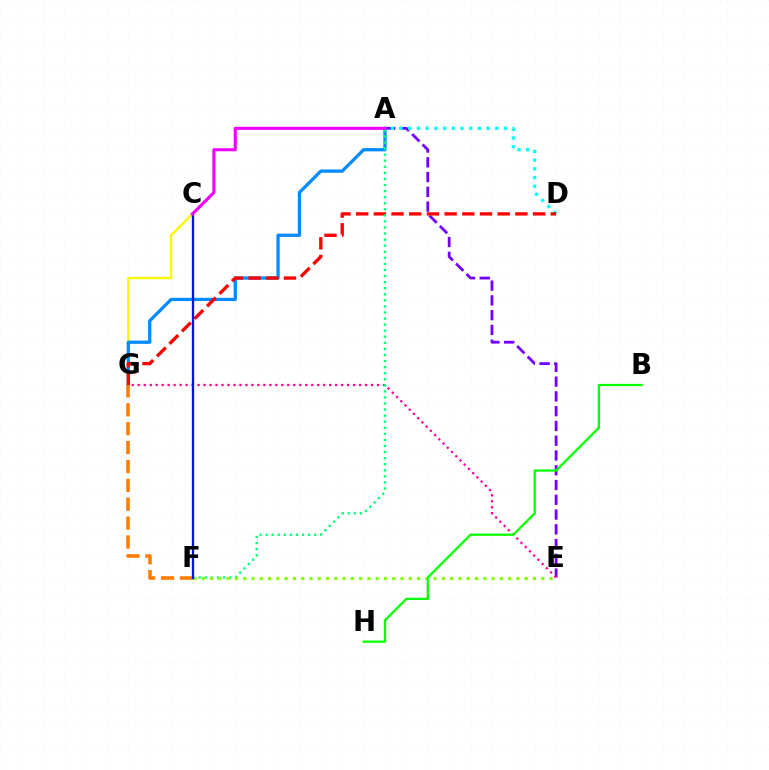{('A', 'E'): [{'color': '#7200ff', 'line_style': 'dashed', 'thickness': 2.01}], ('C', 'G'): [{'color': '#fcf500', 'line_style': 'solid', 'thickness': 1.64}], ('A', 'D'): [{'color': '#00fff6', 'line_style': 'dotted', 'thickness': 2.37}], ('E', 'G'): [{'color': '#ff0094', 'line_style': 'dotted', 'thickness': 1.63}], ('A', 'G'): [{'color': '#008cff', 'line_style': 'solid', 'thickness': 2.36}], ('D', 'G'): [{'color': '#ff0000', 'line_style': 'dashed', 'thickness': 2.4}], ('F', 'G'): [{'color': '#ff7c00', 'line_style': 'dashed', 'thickness': 2.57}], ('A', 'F'): [{'color': '#00ff74', 'line_style': 'dotted', 'thickness': 1.65}], ('E', 'F'): [{'color': '#84ff00', 'line_style': 'dotted', 'thickness': 2.25}], ('B', 'H'): [{'color': '#08ff00', 'line_style': 'solid', 'thickness': 1.63}], ('C', 'F'): [{'color': '#0010ff', 'line_style': 'solid', 'thickness': 1.66}], ('A', 'C'): [{'color': '#ee00ff', 'line_style': 'solid', 'thickness': 2.22}]}